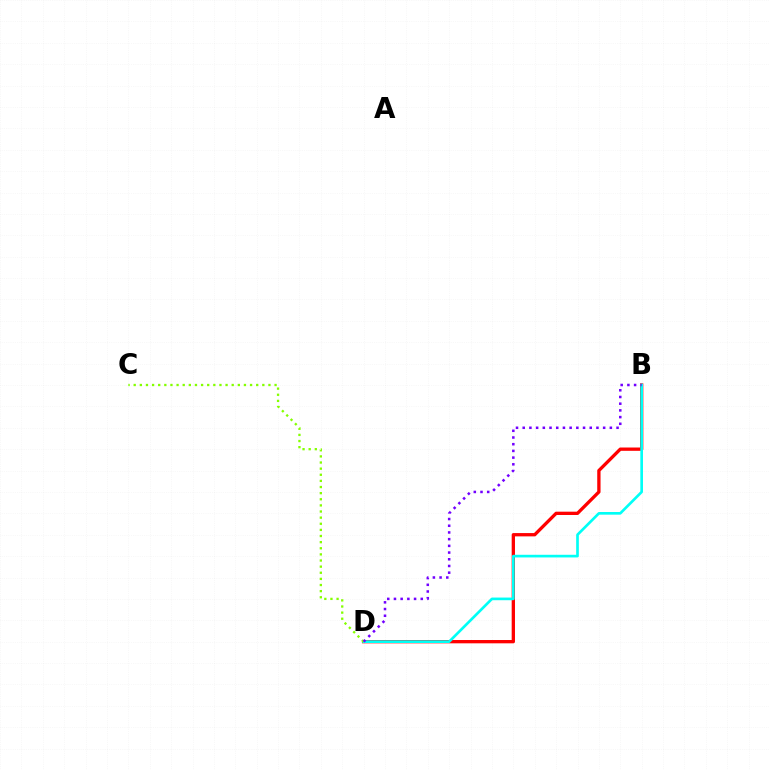{('B', 'D'): [{'color': '#ff0000', 'line_style': 'solid', 'thickness': 2.38}, {'color': '#00fff6', 'line_style': 'solid', 'thickness': 1.92}, {'color': '#7200ff', 'line_style': 'dotted', 'thickness': 1.82}], ('C', 'D'): [{'color': '#84ff00', 'line_style': 'dotted', 'thickness': 1.66}]}